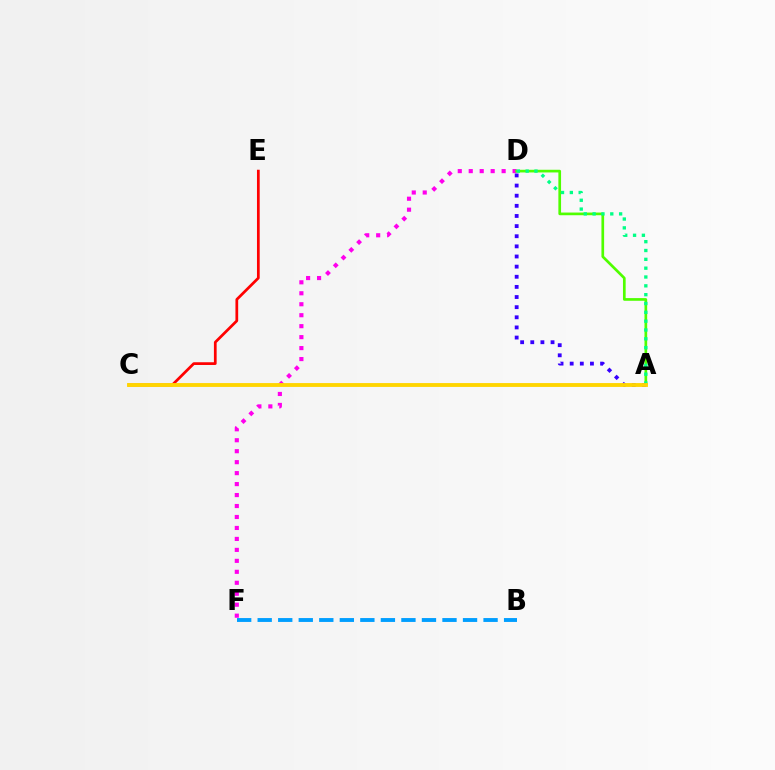{('D', 'F'): [{'color': '#ff00ed', 'line_style': 'dotted', 'thickness': 2.98}], ('A', 'D'): [{'color': '#4fff00', 'line_style': 'solid', 'thickness': 1.93}, {'color': '#00ff86', 'line_style': 'dotted', 'thickness': 2.4}, {'color': '#3700ff', 'line_style': 'dotted', 'thickness': 2.75}], ('C', 'E'): [{'color': '#ff0000', 'line_style': 'solid', 'thickness': 1.96}], ('A', 'C'): [{'color': '#ffd500', 'line_style': 'solid', 'thickness': 2.77}], ('B', 'F'): [{'color': '#009eff', 'line_style': 'dashed', 'thickness': 2.79}]}